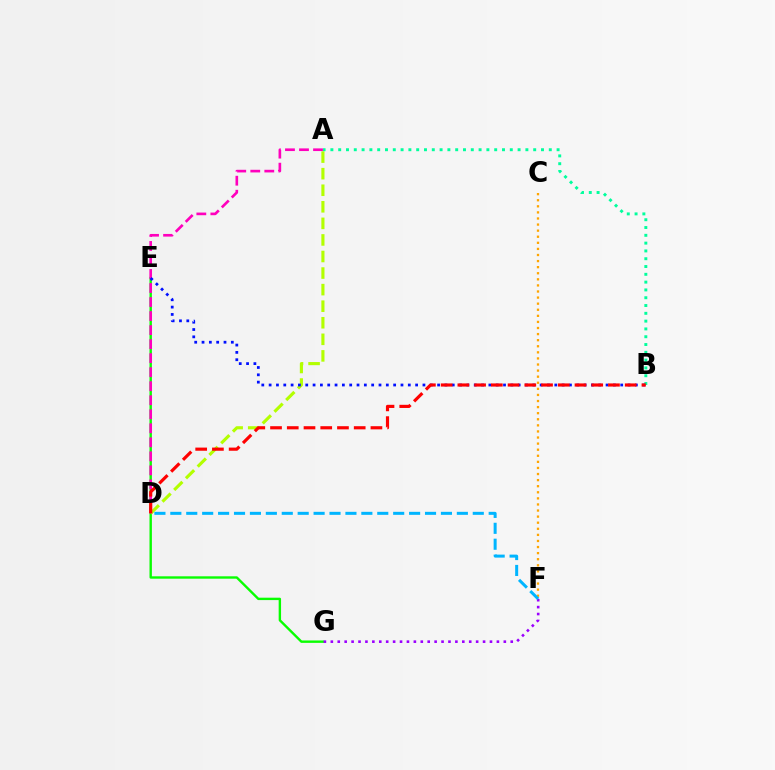{('E', 'G'): [{'color': '#08ff00', 'line_style': 'solid', 'thickness': 1.72}], ('C', 'F'): [{'color': '#ffa500', 'line_style': 'dotted', 'thickness': 1.65}], ('F', 'G'): [{'color': '#9b00ff', 'line_style': 'dotted', 'thickness': 1.88}], ('A', 'D'): [{'color': '#b3ff00', 'line_style': 'dashed', 'thickness': 2.25}, {'color': '#ff00bd', 'line_style': 'dashed', 'thickness': 1.91}], ('A', 'B'): [{'color': '#00ff9d', 'line_style': 'dotted', 'thickness': 2.12}], ('B', 'E'): [{'color': '#0010ff', 'line_style': 'dotted', 'thickness': 1.99}], ('D', 'F'): [{'color': '#00b5ff', 'line_style': 'dashed', 'thickness': 2.16}], ('B', 'D'): [{'color': '#ff0000', 'line_style': 'dashed', 'thickness': 2.27}]}